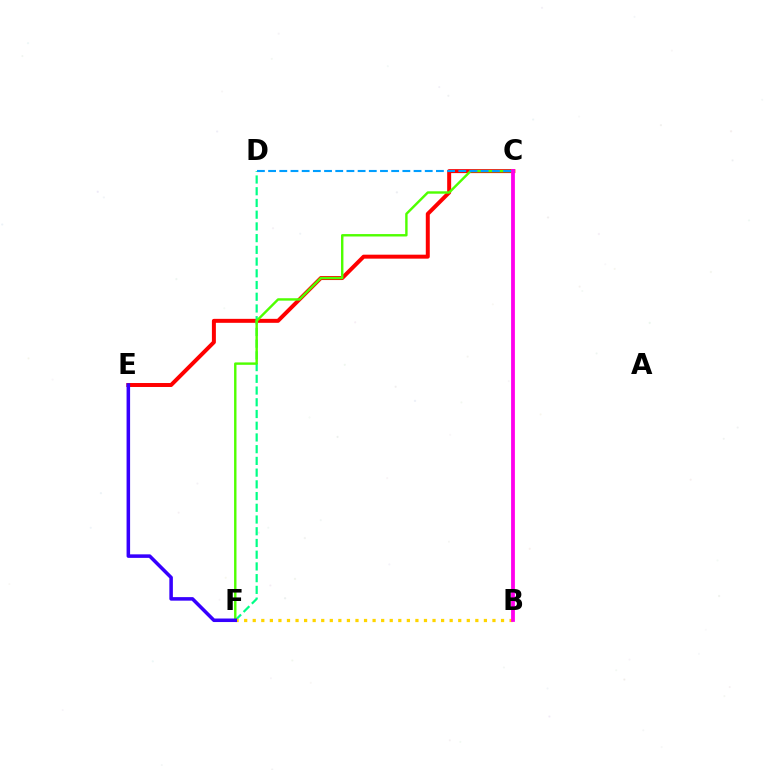{('C', 'E'): [{'color': '#ff0000', 'line_style': 'solid', 'thickness': 2.86}], ('D', 'F'): [{'color': '#00ff86', 'line_style': 'dashed', 'thickness': 1.59}], ('C', 'F'): [{'color': '#4fff00', 'line_style': 'solid', 'thickness': 1.74}], ('B', 'F'): [{'color': '#ffd500', 'line_style': 'dotted', 'thickness': 2.33}], ('B', 'C'): [{'color': '#ff00ed', 'line_style': 'solid', 'thickness': 2.73}], ('E', 'F'): [{'color': '#3700ff', 'line_style': 'solid', 'thickness': 2.54}], ('C', 'D'): [{'color': '#009eff', 'line_style': 'dashed', 'thickness': 1.52}]}